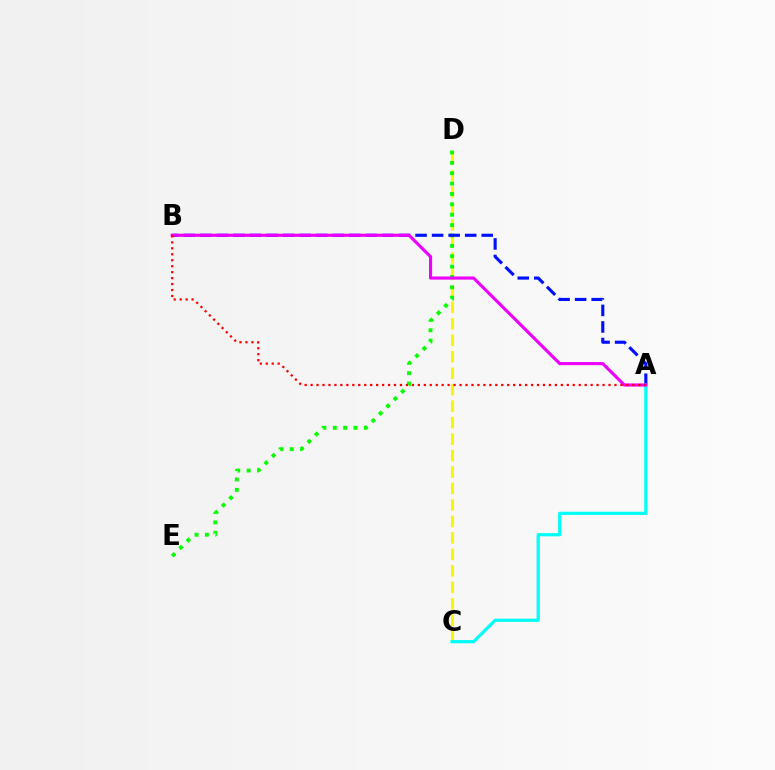{('C', 'D'): [{'color': '#fcf500', 'line_style': 'dashed', 'thickness': 2.24}], ('D', 'E'): [{'color': '#08ff00', 'line_style': 'dotted', 'thickness': 2.82}], ('A', 'B'): [{'color': '#0010ff', 'line_style': 'dashed', 'thickness': 2.25}, {'color': '#ee00ff', 'line_style': 'solid', 'thickness': 2.24}, {'color': '#ff0000', 'line_style': 'dotted', 'thickness': 1.62}], ('A', 'C'): [{'color': '#00fff6', 'line_style': 'solid', 'thickness': 2.32}]}